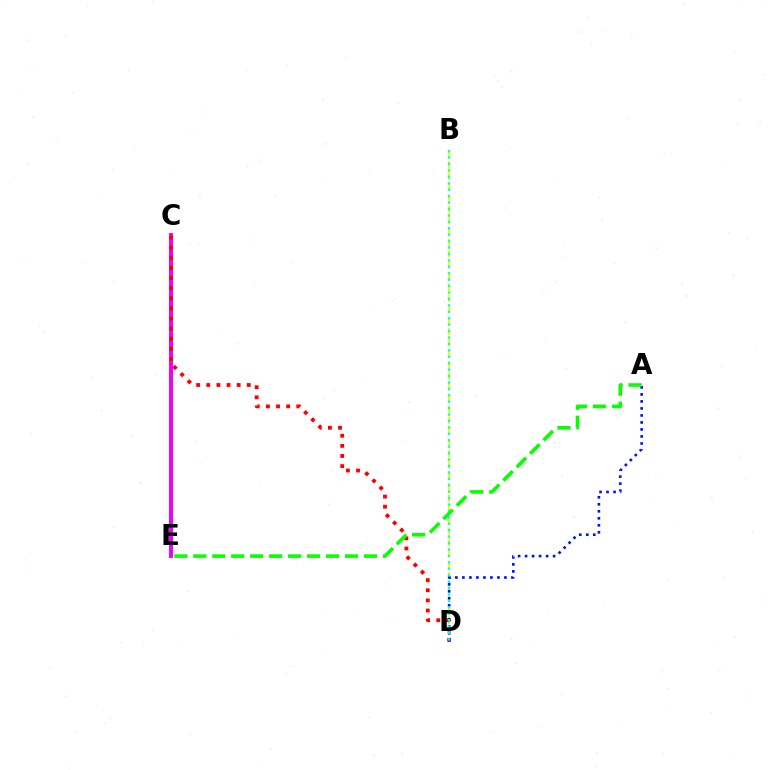{('C', 'E'): [{'color': '#ee00ff', 'line_style': 'solid', 'thickness': 2.84}], ('B', 'D'): [{'color': '#fcf500', 'line_style': 'dashed', 'thickness': 1.51}, {'color': '#00fff6', 'line_style': 'dotted', 'thickness': 1.75}], ('C', 'D'): [{'color': '#ff0000', 'line_style': 'dotted', 'thickness': 2.75}], ('A', 'D'): [{'color': '#0010ff', 'line_style': 'dotted', 'thickness': 1.9}], ('A', 'E'): [{'color': '#08ff00', 'line_style': 'dashed', 'thickness': 2.58}]}